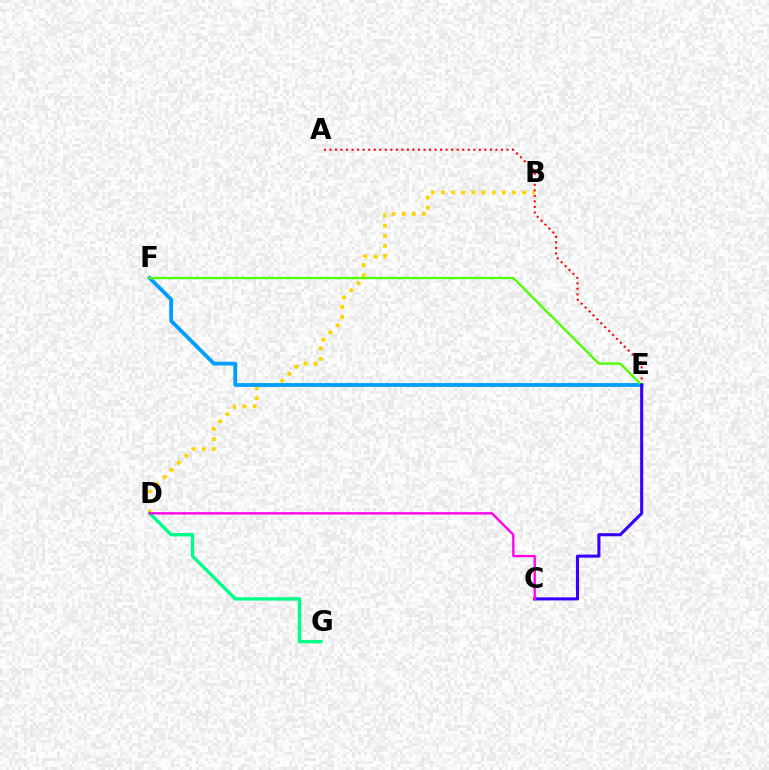{('B', 'D'): [{'color': '#ffd500', 'line_style': 'dotted', 'thickness': 2.75}], ('A', 'E'): [{'color': '#ff0000', 'line_style': 'dotted', 'thickness': 1.5}], ('E', 'F'): [{'color': '#009eff', 'line_style': 'solid', 'thickness': 2.75}, {'color': '#4fff00', 'line_style': 'solid', 'thickness': 1.66}], ('D', 'G'): [{'color': '#00ff86', 'line_style': 'solid', 'thickness': 2.41}], ('C', 'E'): [{'color': '#3700ff', 'line_style': 'solid', 'thickness': 2.22}], ('C', 'D'): [{'color': '#ff00ed', 'line_style': 'solid', 'thickness': 1.68}]}